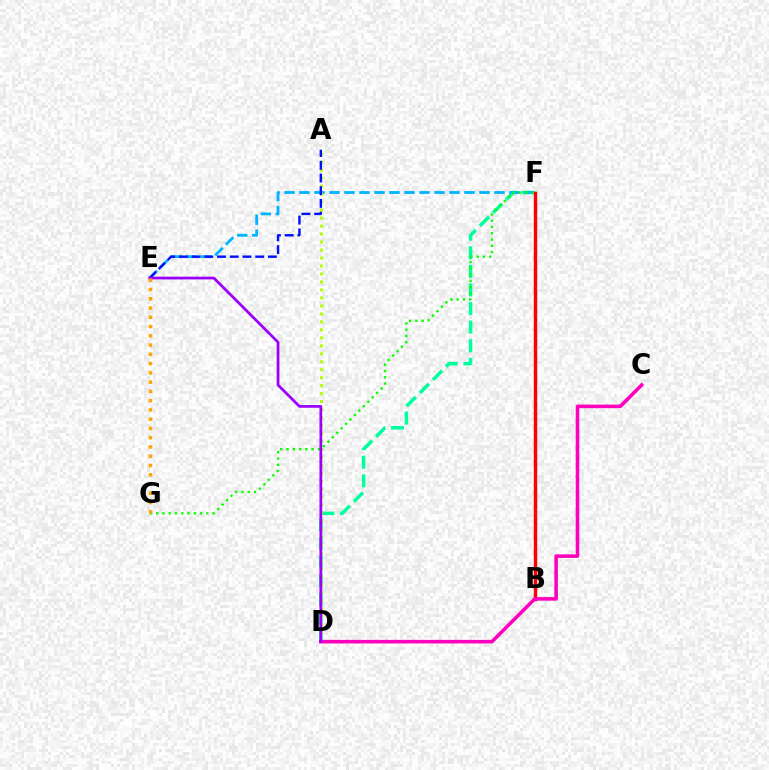{('D', 'F'): [{'color': '#00ff9d', 'line_style': 'dashed', 'thickness': 2.52}], ('E', 'F'): [{'color': '#00b5ff', 'line_style': 'dashed', 'thickness': 2.04}], ('B', 'F'): [{'color': '#ff0000', 'line_style': 'solid', 'thickness': 2.47}], ('A', 'D'): [{'color': '#b3ff00', 'line_style': 'dotted', 'thickness': 2.17}], ('A', 'E'): [{'color': '#0010ff', 'line_style': 'dashed', 'thickness': 1.73}], ('C', 'D'): [{'color': '#ff00bd', 'line_style': 'solid', 'thickness': 2.57}], ('F', 'G'): [{'color': '#08ff00', 'line_style': 'dotted', 'thickness': 1.7}], ('D', 'E'): [{'color': '#9b00ff', 'line_style': 'solid', 'thickness': 1.97}], ('E', 'G'): [{'color': '#ffa500', 'line_style': 'dotted', 'thickness': 2.52}]}